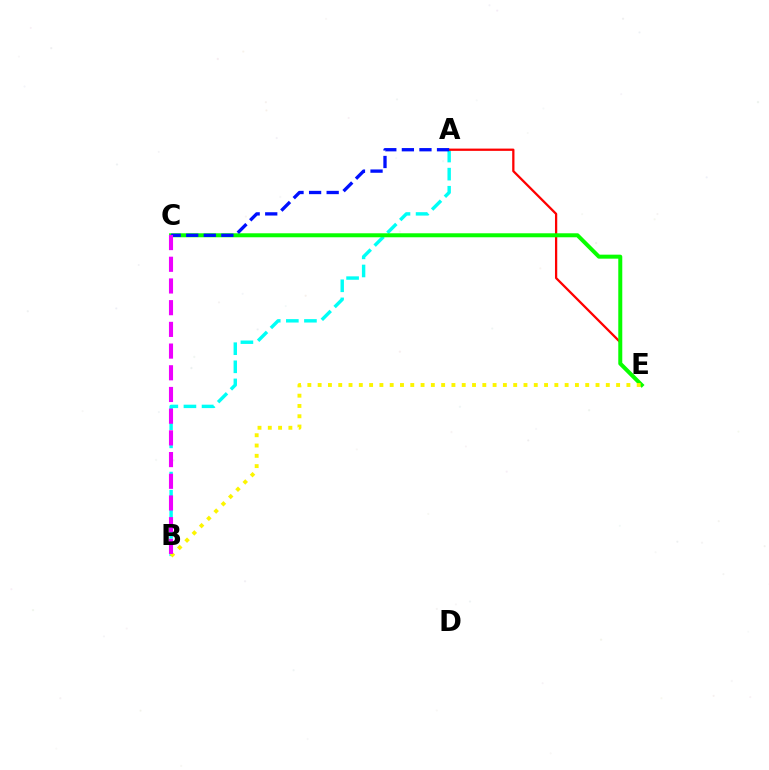{('A', 'B'): [{'color': '#00fff6', 'line_style': 'dashed', 'thickness': 2.46}], ('A', 'E'): [{'color': '#ff0000', 'line_style': 'solid', 'thickness': 1.64}], ('C', 'E'): [{'color': '#08ff00', 'line_style': 'solid', 'thickness': 2.88}], ('B', 'E'): [{'color': '#fcf500', 'line_style': 'dotted', 'thickness': 2.8}], ('A', 'C'): [{'color': '#0010ff', 'line_style': 'dashed', 'thickness': 2.39}], ('B', 'C'): [{'color': '#ee00ff', 'line_style': 'dashed', 'thickness': 2.95}]}